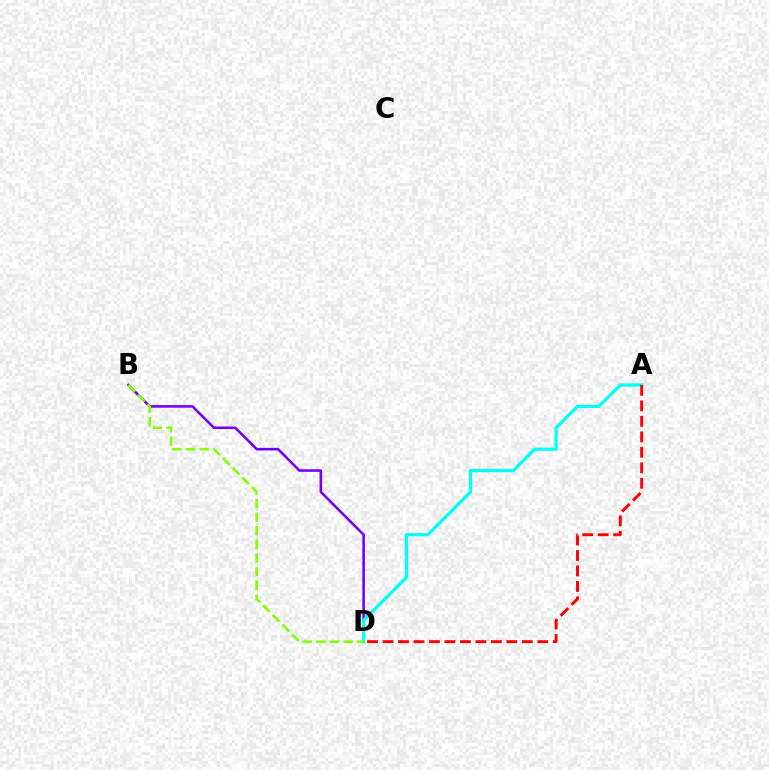{('B', 'D'): [{'color': '#7200ff', 'line_style': 'solid', 'thickness': 1.85}, {'color': '#84ff00', 'line_style': 'dashed', 'thickness': 1.85}], ('A', 'D'): [{'color': '#00fff6', 'line_style': 'solid', 'thickness': 2.34}, {'color': '#ff0000', 'line_style': 'dashed', 'thickness': 2.1}]}